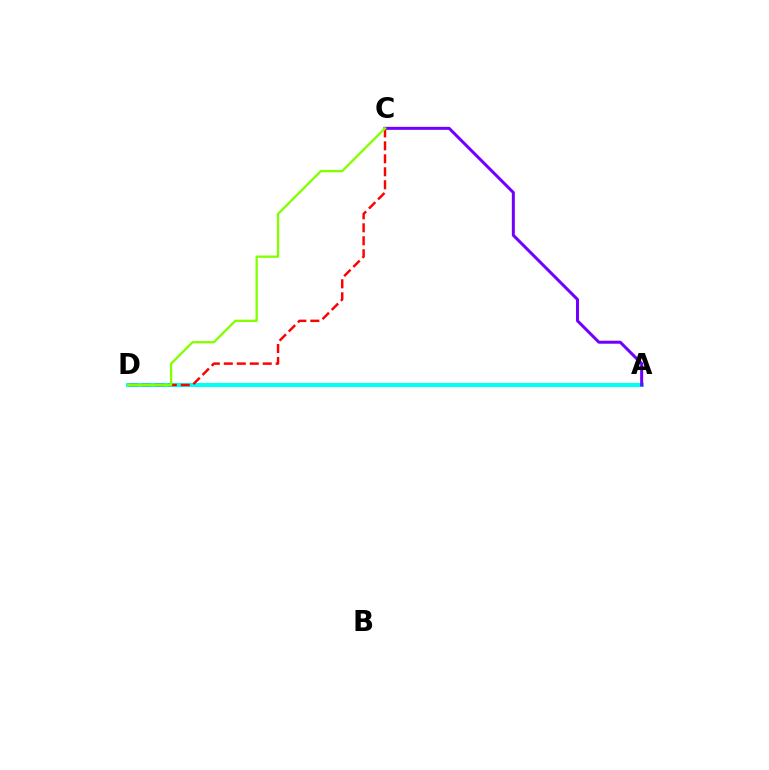{('A', 'D'): [{'color': '#00fff6', 'line_style': 'solid', 'thickness': 2.94}], ('A', 'C'): [{'color': '#7200ff', 'line_style': 'solid', 'thickness': 2.17}], ('C', 'D'): [{'color': '#ff0000', 'line_style': 'dashed', 'thickness': 1.76}, {'color': '#84ff00', 'line_style': 'solid', 'thickness': 1.67}]}